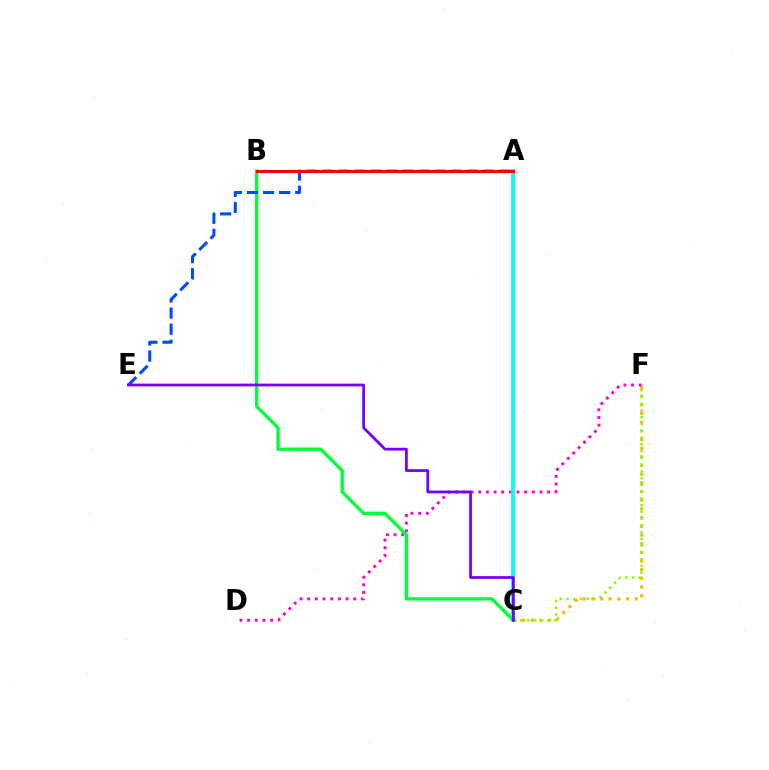{('C', 'F'): [{'color': '#ffbd00', 'line_style': 'dotted', 'thickness': 2.36}, {'color': '#84ff00', 'line_style': 'dotted', 'thickness': 1.84}], ('D', 'F'): [{'color': '#ff00cf', 'line_style': 'dotted', 'thickness': 2.08}], ('A', 'C'): [{'color': '#00fff6', 'line_style': 'solid', 'thickness': 2.71}], ('B', 'C'): [{'color': '#00ff39', 'line_style': 'solid', 'thickness': 2.39}], ('A', 'E'): [{'color': '#004bff', 'line_style': 'dashed', 'thickness': 2.19}], ('C', 'E'): [{'color': '#7200ff', 'line_style': 'solid', 'thickness': 1.98}], ('A', 'B'): [{'color': '#ff0000', 'line_style': 'solid', 'thickness': 2.23}]}